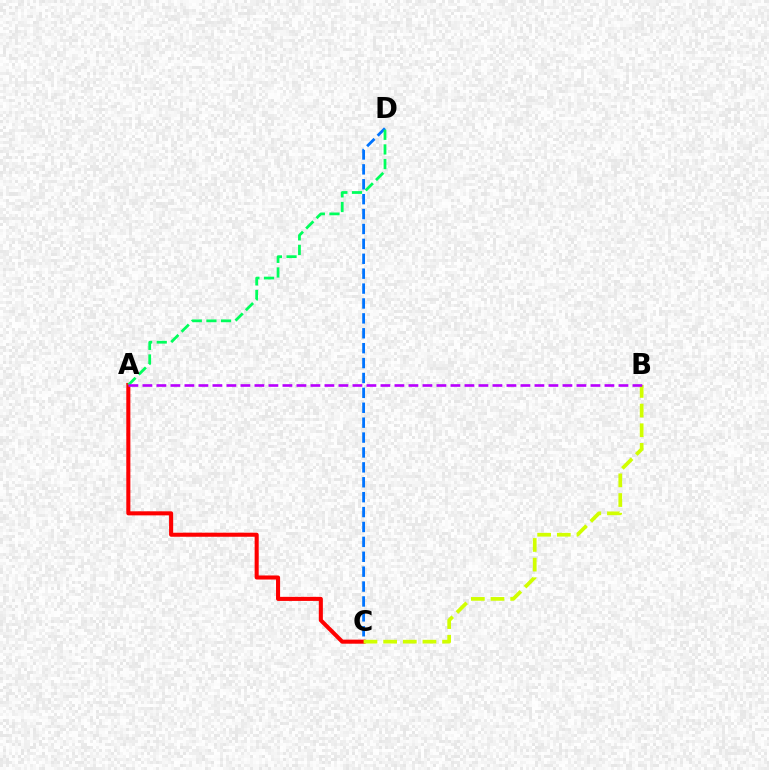{('C', 'D'): [{'color': '#0074ff', 'line_style': 'dashed', 'thickness': 2.02}], ('A', 'C'): [{'color': '#ff0000', 'line_style': 'solid', 'thickness': 2.93}], ('A', 'D'): [{'color': '#00ff5c', 'line_style': 'dashed', 'thickness': 1.99}], ('B', 'C'): [{'color': '#d1ff00', 'line_style': 'dashed', 'thickness': 2.67}], ('A', 'B'): [{'color': '#b900ff', 'line_style': 'dashed', 'thickness': 1.9}]}